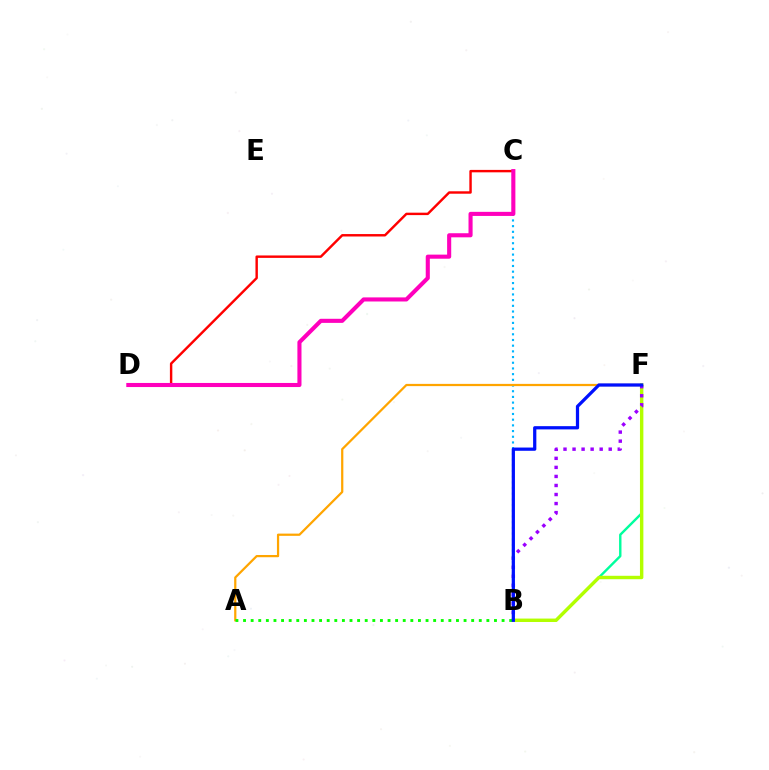{('B', 'C'): [{'color': '#00b5ff', 'line_style': 'dotted', 'thickness': 1.55}], ('B', 'F'): [{'color': '#00ff9d', 'line_style': 'solid', 'thickness': 1.73}, {'color': '#b3ff00', 'line_style': 'solid', 'thickness': 2.46}, {'color': '#9b00ff', 'line_style': 'dotted', 'thickness': 2.46}, {'color': '#0010ff', 'line_style': 'solid', 'thickness': 2.33}], ('A', 'F'): [{'color': '#ffa500', 'line_style': 'solid', 'thickness': 1.61}], ('C', 'D'): [{'color': '#ff0000', 'line_style': 'solid', 'thickness': 1.75}, {'color': '#ff00bd', 'line_style': 'solid', 'thickness': 2.94}], ('A', 'B'): [{'color': '#08ff00', 'line_style': 'dotted', 'thickness': 2.07}]}